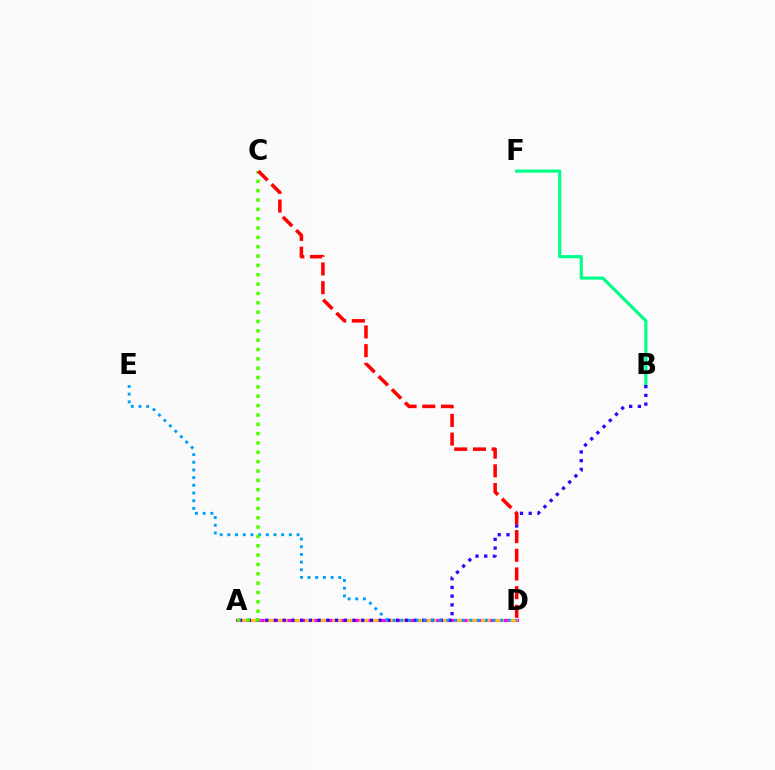{('A', 'D'): [{'color': '#ff00ed', 'line_style': 'solid', 'thickness': 2.25}, {'color': '#ffd500', 'line_style': 'dashed', 'thickness': 1.84}], ('B', 'F'): [{'color': '#00ff86', 'line_style': 'solid', 'thickness': 2.28}], ('A', 'B'): [{'color': '#3700ff', 'line_style': 'dotted', 'thickness': 2.37}], ('D', 'E'): [{'color': '#009eff', 'line_style': 'dotted', 'thickness': 2.09}], ('A', 'C'): [{'color': '#4fff00', 'line_style': 'dotted', 'thickness': 2.54}], ('C', 'D'): [{'color': '#ff0000', 'line_style': 'dashed', 'thickness': 2.54}]}